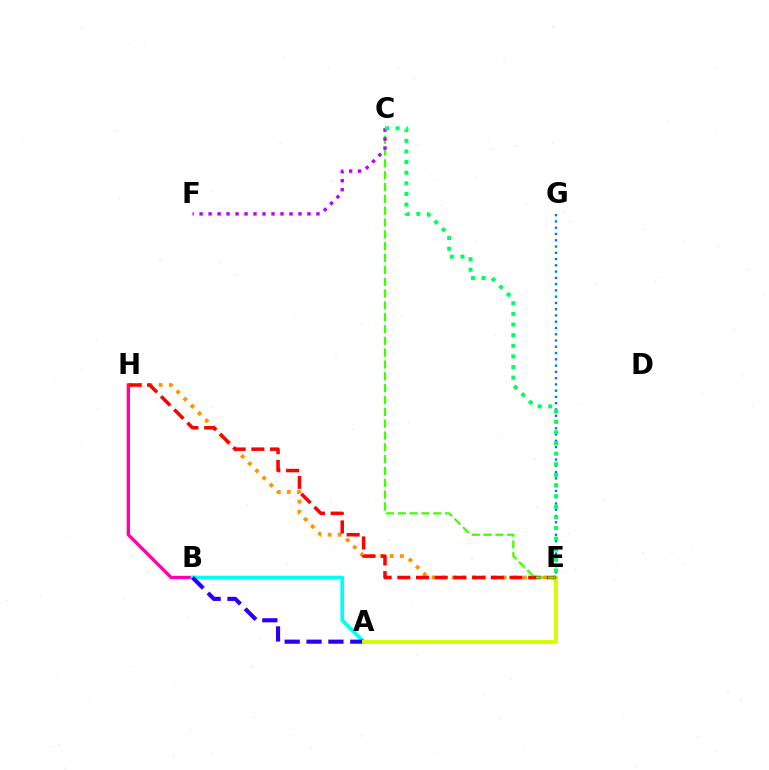{('B', 'H'): [{'color': '#ff00ac', 'line_style': 'solid', 'thickness': 2.4}], ('E', 'H'): [{'color': '#ff9400', 'line_style': 'dotted', 'thickness': 2.76}, {'color': '#ff0000', 'line_style': 'dashed', 'thickness': 2.54}], ('A', 'B'): [{'color': '#00fff6', 'line_style': 'solid', 'thickness': 2.65}, {'color': '#2500ff', 'line_style': 'dashed', 'thickness': 2.97}], ('A', 'E'): [{'color': '#d1ff00', 'line_style': 'solid', 'thickness': 2.78}], ('C', 'E'): [{'color': '#3dff00', 'line_style': 'dashed', 'thickness': 1.61}, {'color': '#00ff5c', 'line_style': 'dotted', 'thickness': 2.89}], ('C', 'F'): [{'color': '#b900ff', 'line_style': 'dotted', 'thickness': 2.44}], ('E', 'G'): [{'color': '#0074ff', 'line_style': 'dotted', 'thickness': 1.7}]}